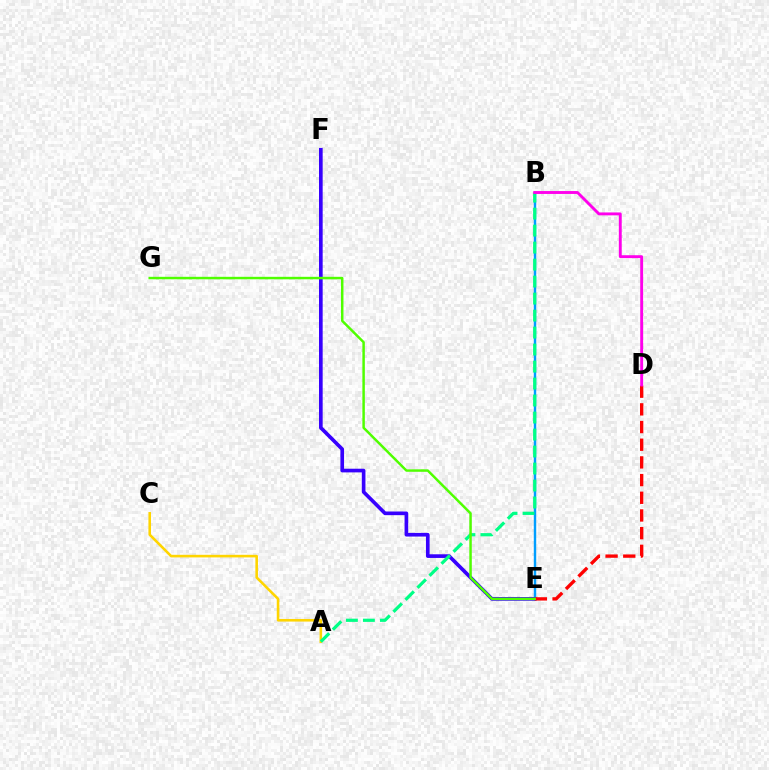{('B', 'E'): [{'color': '#009eff', 'line_style': 'solid', 'thickness': 1.75}], ('E', 'F'): [{'color': '#3700ff', 'line_style': 'solid', 'thickness': 2.64}], ('A', 'C'): [{'color': '#ffd500', 'line_style': 'solid', 'thickness': 1.87}], ('A', 'B'): [{'color': '#00ff86', 'line_style': 'dashed', 'thickness': 2.31}], ('D', 'E'): [{'color': '#ff0000', 'line_style': 'dashed', 'thickness': 2.4}], ('B', 'D'): [{'color': '#ff00ed', 'line_style': 'solid', 'thickness': 2.08}], ('E', 'G'): [{'color': '#4fff00', 'line_style': 'solid', 'thickness': 1.78}]}